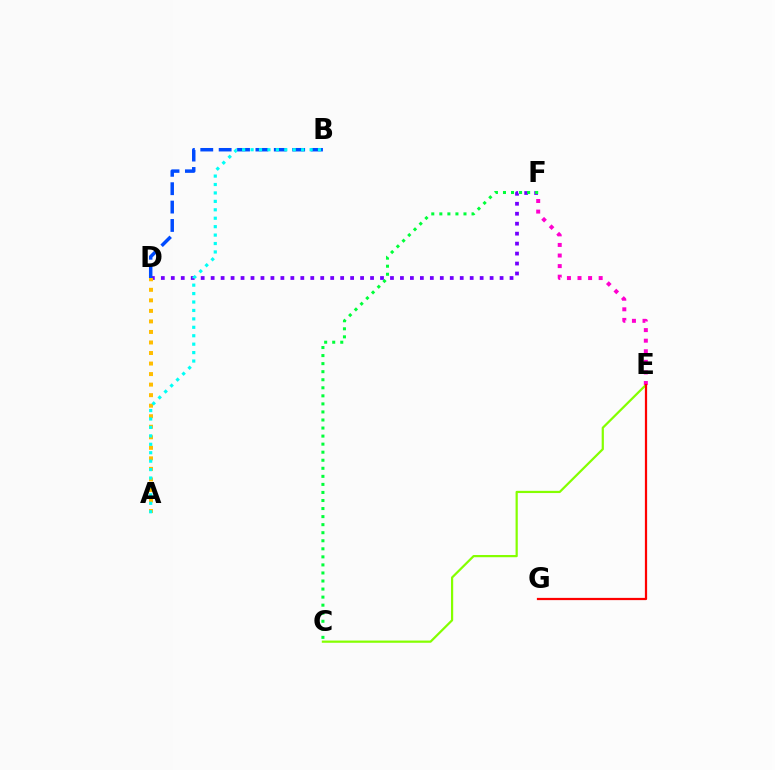{('C', 'E'): [{'color': '#84ff00', 'line_style': 'solid', 'thickness': 1.59}], ('D', 'F'): [{'color': '#7200ff', 'line_style': 'dotted', 'thickness': 2.71}], ('B', 'D'): [{'color': '#004bff', 'line_style': 'dashed', 'thickness': 2.5}], ('E', 'F'): [{'color': '#ff00cf', 'line_style': 'dotted', 'thickness': 2.87}], ('A', 'D'): [{'color': '#ffbd00', 'line_style': 'dotted', 'thickness': 2.86}], ('E', 'G'): [{'color': '#ff0000', 'line_style': 'solid', 'thickness': 1.61}], ('C', 'F'): [{'color': '#00ff39', 'line_style': 'dotted', 'thickness': 2.19}], ('A', 'B'): [{'color': '#00fff6', 'line_style': 'dotted', 'thickness': 2.29}]}